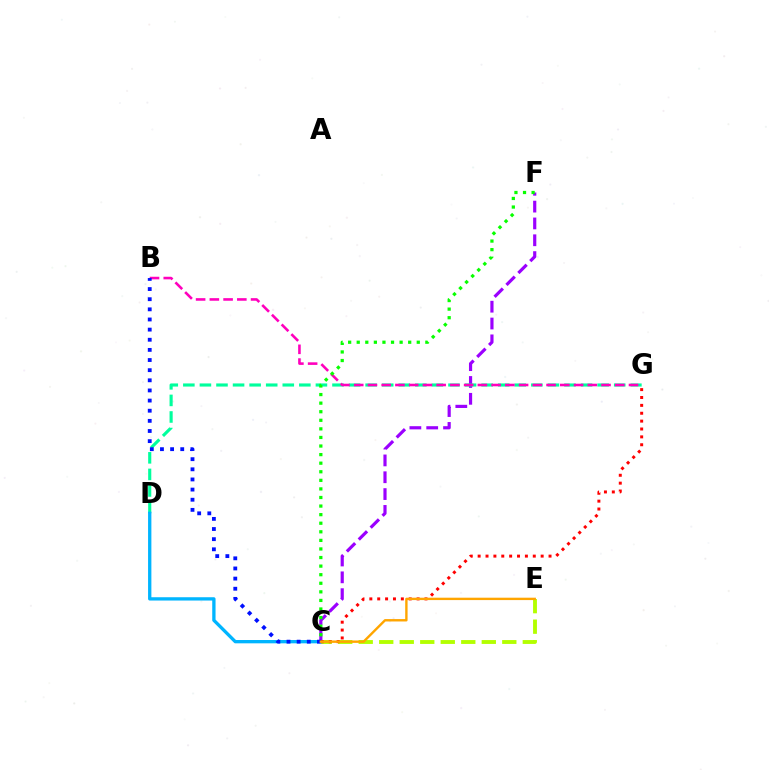{('C', 'E'): [{'color': '#b3ff00', 'line_style': 'dashed', 'thickness': 2.79}, {'color': '#ffa500', 'line_style': 'solid', 'thickness': 1.72}], ('C', 'F'): [{'color': '#9b00ff', 'line_style': 'dashed', 'thickness': 2.29}, {'color': '#08ff00', 'line_style': 'dotted', 'thickness': 2.33}], ('D', 'G'): [{'color': '#00ff9d', 'line_style': 'dashed', 'thickness': 2.25}], ('C', 'D'): [{'color': '#00b5ff', 'line_style': 'solid', 'thickness': 2.38}], ('B', 'G'): [{'color': '#ff00bd', 'line_style': 'dashed', 'thickness': 1.87}], ('C', 'G'): [{'color': '#ff0000', 'line_style': 'dotted', 'thickness': 2.14}], ('B', 'C'): [{'color': '#0010ff', 'line_style': 'dotted', 'thickness': 2.75}]}